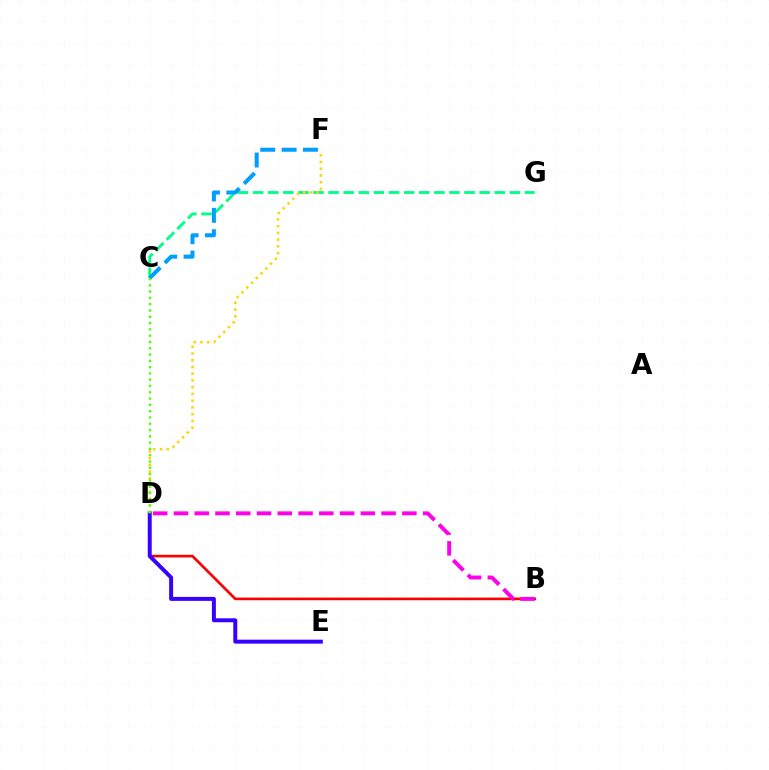{('C', 'G'): [{'color': '#00ff86', 'line_style': 'dashed', 'thickness': 2.05}], ('B', 'D'): [{'color': '#ff0000', 'line_style': 'solid', 'thickness': 1.9}, {'color': '#ff00ed', 'line_style': 'dashed', 'thickness': 2.82}], ('D', 'E'): [{'color': '#3700ff', 'line_style': 'solid', 'thickness': 2.85}], ('D', 'F'): [{'color': '#ffd500', 'line_style': 'dotted', 'thickness': 1.83}], ('C', 'F'): [{'color': '#009eff', 'line_style': 'dashed', 'thickness': 2.9}], ('C', 'D'): [{'color': '#4fff00', 'line_style': 'dotted', 'thickness': 1.71}]}